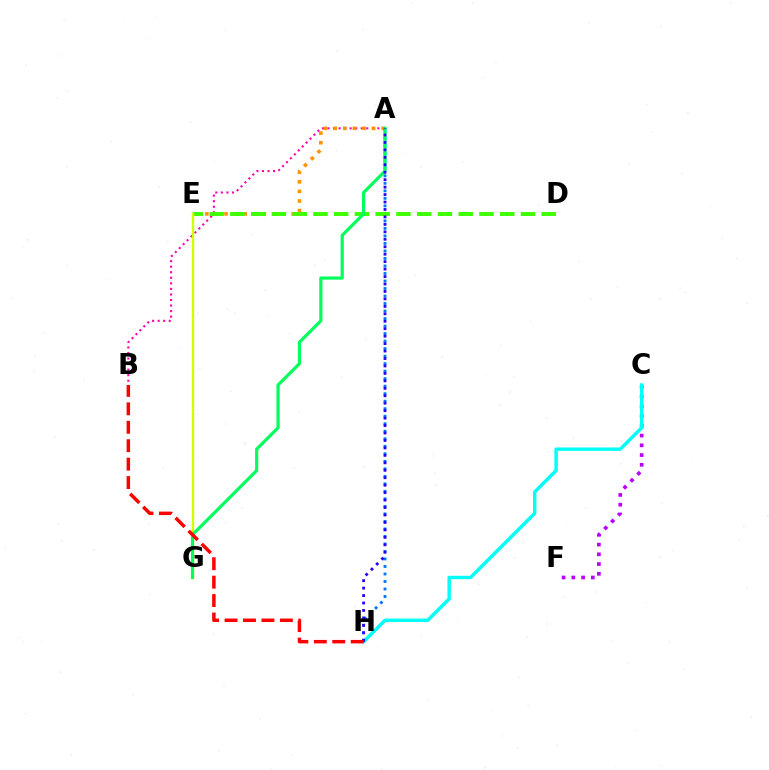{('A', 'B'): [{'color': '#ff00ac', 'line_style': 'dotted', 'thickness': 1.51}], ('A', 'E'): [{'color': '#ff9400', 'line_style': 'dotted', 'thickness': 2.61}], ('C', 'F'): [{'color': '#b900ff', 'line_style': 'dotted', 'thickness': 2.65}], ('C', 'H'): [{'color': '#00fff6', 'line_style': 'solid', 'thickness': 2.46}], ('A', 'H'): [{'color': '#0074ff', 'line_style': 'dotted', 'thickness': 2.04}, {'color': '#2500ff', 'line_style': 'dotted', 'thickness': 2.02}], ('D', 'E'): [{'color': '#3dff00', 'line_style': 'dashed', 'thickness': 2.82}], ('E', 'G'): [{'color': '#d1ff00', 'line_style': 'solid', 'thickness': 1.69}], ('A', 'G'): [{'color': '#00ff5c', 'line_style': 'solid', 'thickness': 2.29}], ('B', 'H'): [{'color': '#ff0000', 'line_style': 'dashed', 'thickness': 2.5}]}